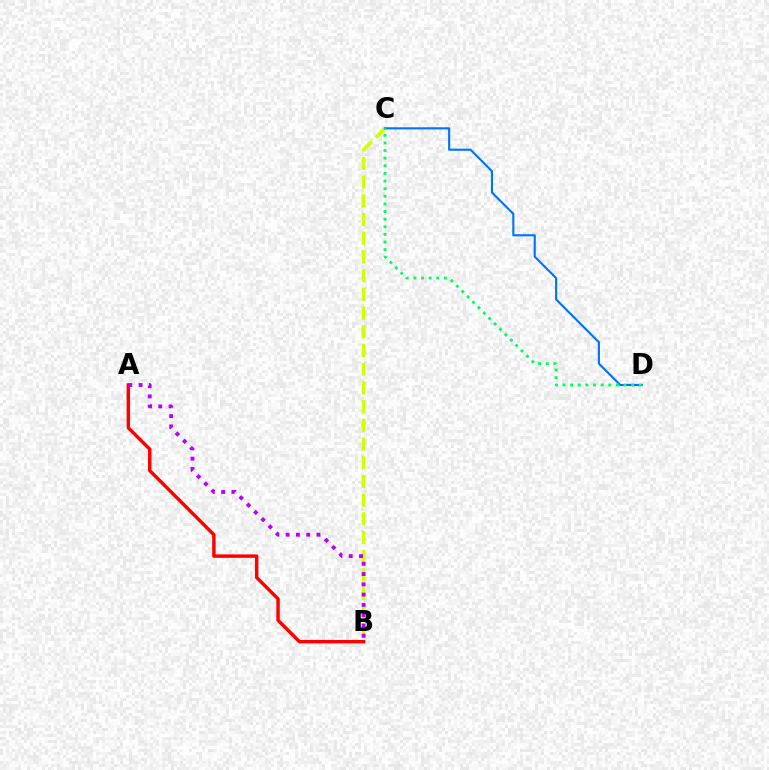{('B', 'C'): [{'color': '#d1ff00', 'line_style': 'dashed', 'thickness': 2.54}], ('C', 'D'): [{'color': '#0074ff', 'line_style': 'solid', 'thickness': 1.53}, {'color': '#00ff5c', 'line_style': 'dotted', 'thickness': 2.07}], ('A', 'B'): [{'color': '#ff0000', 'line_style': 'solid', 'thickness': 2.47}, {'color': '#b900ff', 'line_style': 'dotted', 'thickness': 2.79}]}